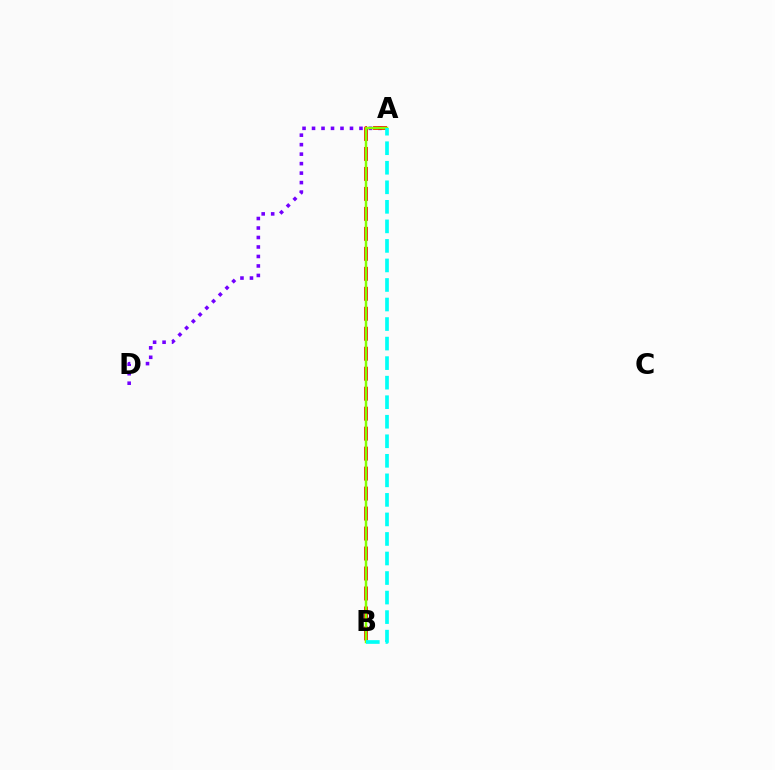{('A', 'D'): [{'color': '#7200ff', 'line_style': 'dotted', 'thickness': 2.58}], ('A', 'B'): [{'color': '#ff0000', 'line_style': 'dashed', 'thickness': 2.71}, {'color': '#84ff00', 'line_style': 'solid', 'thickness': 1.77}, {'color': '#00fff6', 'line_style': 'dashed', 'thickness': 2.65}]}